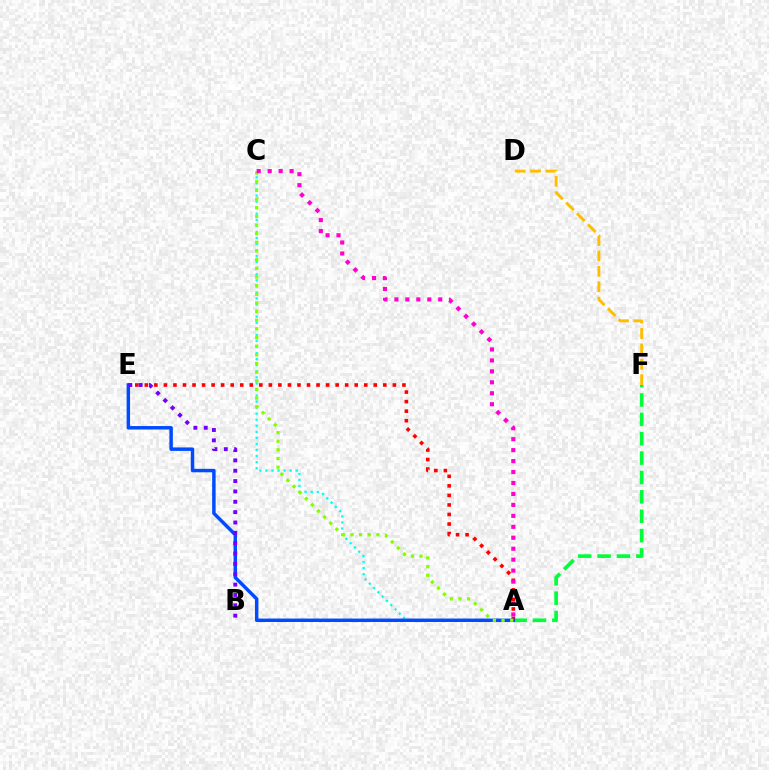{('D', 'F'): [{'color': '#ffbd00', 'line_style': 'dashed', 'thickness': 2.09}], ('A', 'C'): [{'color': '#00fff6', 'line_style': 'dotted', 'thickness': 1.65}, {'color': '#84ff00', 'line_style': 'dotted', 'thickness': 2.35}, {'color': '#ff00cf', 'line_style': 'dotted', 'thickness': 2.98}], ('A', 'F'): [{'color': '#00ff39', 'line_style': 'dashed', 'thickness': 2.63}], ('A', 'E'): [{'color': '#ff0000', 'line_style': 'dotted', 'thickness': 2.59}, {'color': '#004bff', 'line_style': 'solid', 'thickness': 2.49}], ('B', 'E'): [{'color': '#7200ff', 'line_style': 'dotted', 'thickness': 2.81}]}